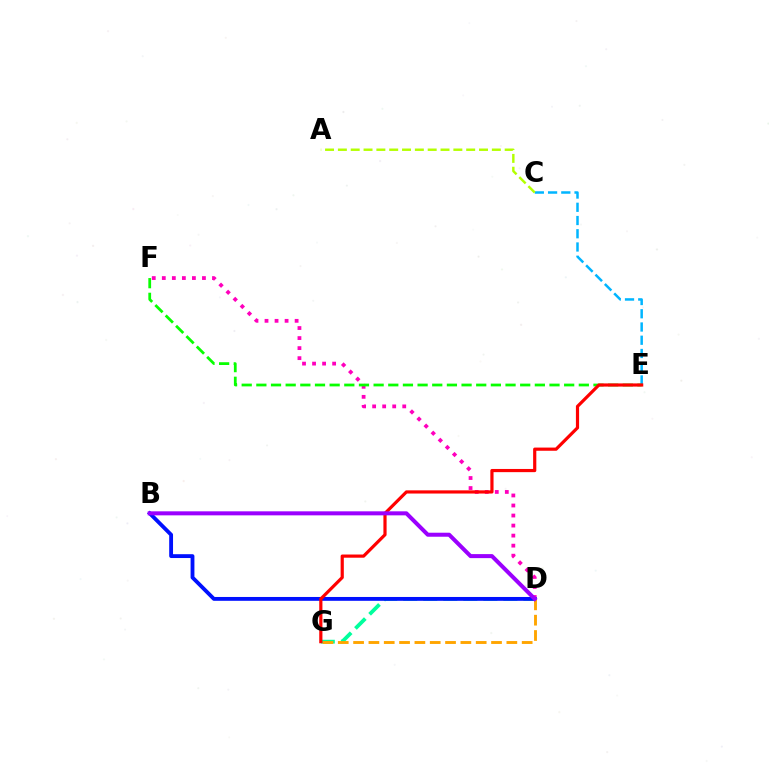{('D', 'F'): [{'color': '#ff00bd', 'line_style': 'dotted', 'thickness': 2.73}], ('D', 'G'): [{'color': '#00ff9d', 'line_style': 'dashed', 'thickness': 2.72}, {'color': '#ffa500', 'line_style': 'dashed', 'thickness': 2.08}], ('C', 'E'): [{'color': '#00b5ff', 'line_style': 'dashed', 'thickness': 1.8}], ('E', 'F'): [{'color': '#08ff00', 'line_style': 'dashed', 'thickness': 1.99}], ('B', 'D'): [{'color': '#0010ff', 'line_style': 'solid', 'thickness': 2.76}, {'color': '#9b00ff', 'line_style': 'solid', 'thickness': 2.89}], ('A', 'C'): [{'color': '#b3ff00', 'line_style': 'dashed', 'thickness': 1.74}], ('E', 'G'): [{'color': '#ff0000', 'line_style': 'solid', 'thickness': 2.3}]}